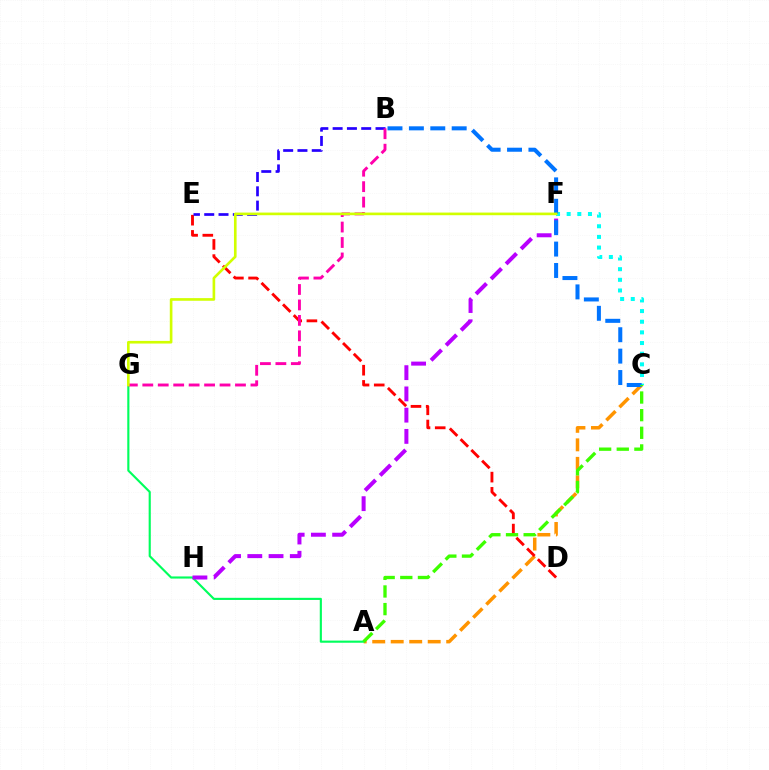{('A', 'C'): [{'color': '#ff9400', 'line_style': 'dashed', 'thickness': 2.51}, {'color': '#3dff00', 'line_style': 'dashed', 'thickness': 2.4}], ('A', 'G'): [{'color': '#00ff5c', 'line_style': 'solid', 'thickness': 1.54}], ('D', 'E'): [{'color': '#ff0000', 'line_style': 'dashed', 'thickness': 2.07}], ('C', 'F'): [{'color': '#00fff6', 'line_style': 'dotted', 'thickness': 2.89}], ('F', 'H'): [{'color': '#b900ff', 'line_style': 'dashed', 'thickness': 2.89}], ('B', 'E'): [{'color': '#2500ff', 'line_style': 'dashed', 'thickness': 1.94}], ('B', 'C'): [{'color': '#0074ff', 'line_style': 'dashed', 'thickness': 2.91}], ('B', 'G'): [{'color': '#ff00ac', 'line_style': 'dashed', 'thickness': 2.1}], ('F', 'G'): [{'color': '#d1ff00', 'line_style': 'solid', 'thickness': 1.9}]}